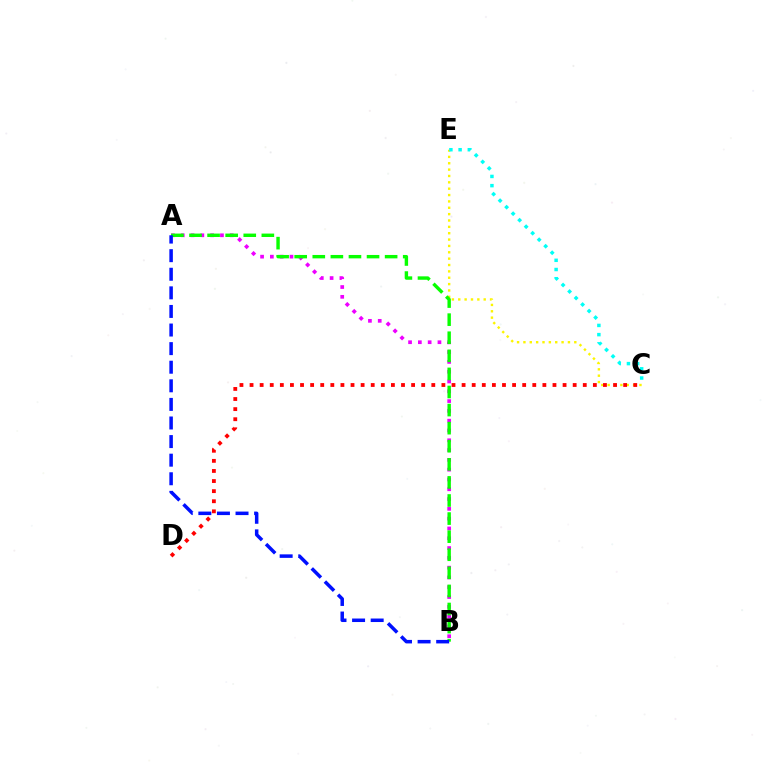{('A', 'B'): [{'color': '#ee00ff', 'line_style': 'dotted', 'thickness': 2.66}, {'color': '#08ff00', 'line_style': 'dashed', 'thickness': 2.46}, {'color': '#0010ff', 'line_style': 'dashed', 'thickness': 2.53}], ('C', 'E'): [{'color': '#fcf500', 'line_style': 'dotted', 'thickness': 1.73}, {'color': '#00fff6', 'line_style': 'dotted', 'thickness': 2.5}], ('C', 'D'): [{'color': '#ff0000', 'line_style': 'dotted', 'thickness': 2.74}]}